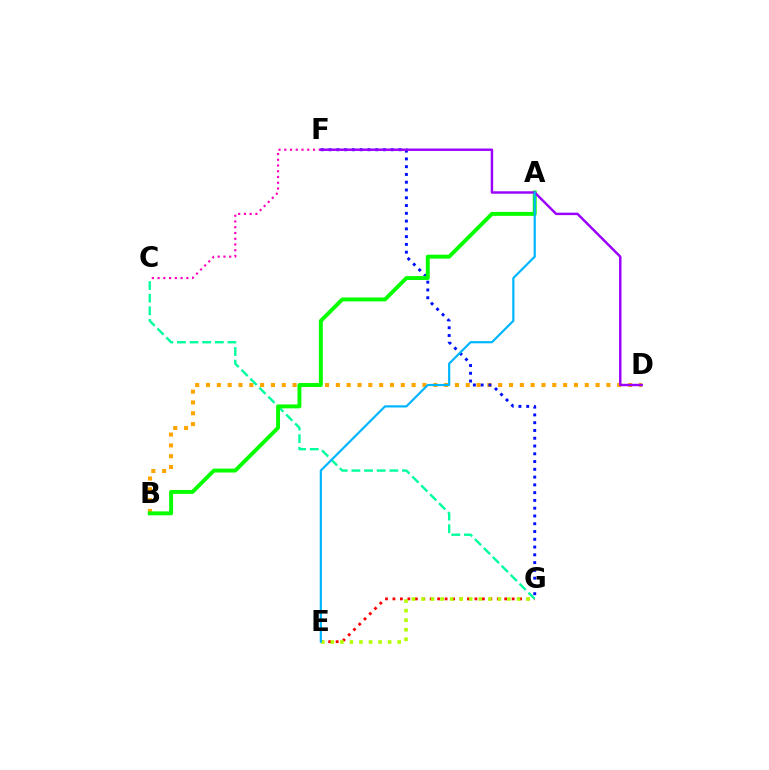{('C', 'F'): [{'color': '#ff00bd', 'line_style': 'dotted', 'thickness': 1.56}], ('E', 'G'): [{'color': '#ff0000', 'line_style': 'dotted', 'thickness': 2.02}, {'color': '#b3ff00', 'line_style': 'dotted', 'thickness': 2.59}], ('B', 'D'): [{'color': '#ffa500', 'line_style': 'dotted', 'thickness': 2.94}], ('C', 'G'): [{'color': '#00ff9d', 'line_style': 'dashed', 'thickness': 1.72}], ('F', 'G'): [{'color': '#0010ff', 'line_style': 'dotted', 'thickness': 2.11}], ('A', 'B'): [{'color': '#08ff00', 'line_style': 'solid', 'thickness': 2.83}], ('D', 'F'): [{'color': '#9b00ff', 'line_style': 'solid', 'thickness': 1.76}], ('A', 'E'): [{'color': '#00b5ff', 'line_style': 'solid', 'thickness': 1.58}]}